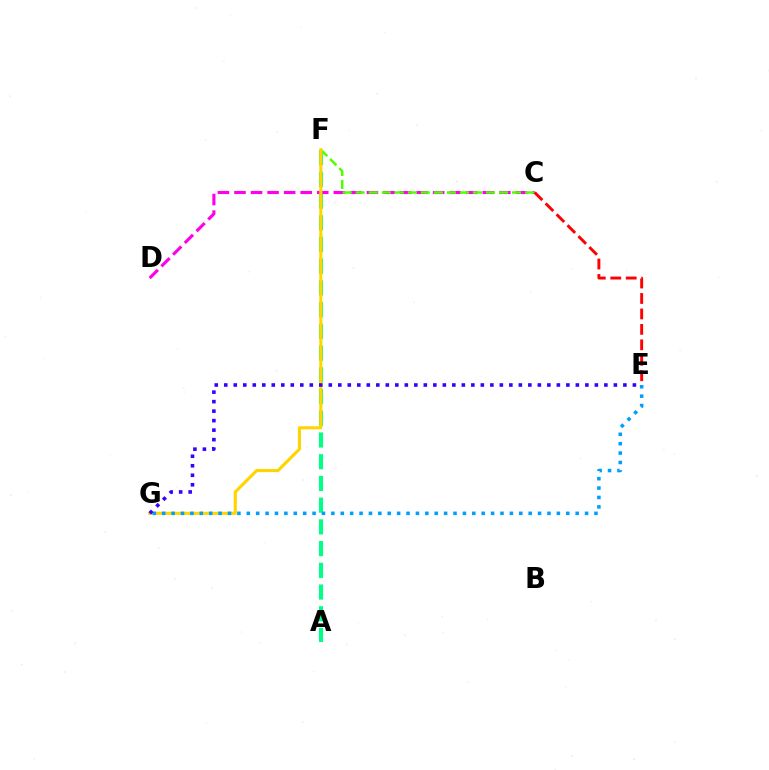{('A', 'F'): [{'color': '#00ff86', 'line_style': 'dashed', 'thickness': 2.95}], ('C', 'D'): [{'color': '#ff00ed', 'line_style': 'dashed', 'thickness': 2.25}], ('C', 'F'): [{'color': '#4fff00', 'line_style': 'dashed', 'thickness': 1.77}], ('F', 'G'): [{'color': '#ffd500', 'line_style': 'solid', 'thickness': 2.24}], ('C', 'E'): [{'color': '#ff0000', 'line_style': 'dashed', 'thickness': 2.1}], ('E', 'G'): [{'color': '#009eff', 'line_style': 'dotted', 'thickness': 2.55}, {'color': '#3700ff', 'line_style': 'dotted', 'thickness': 2.58}]}